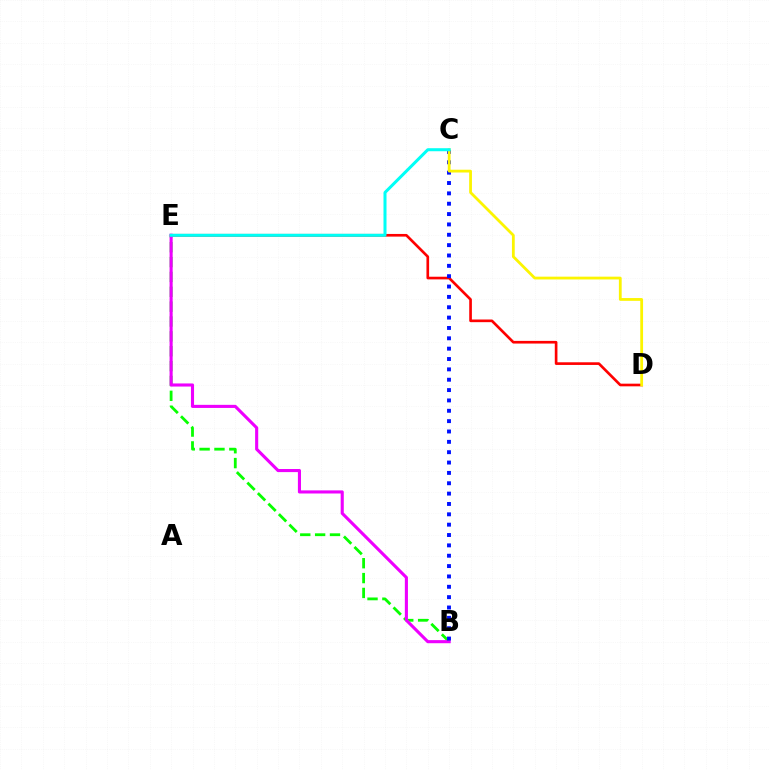{('D', 'E'): [{'color': '#ff0000', 'line_style': 'solid', 'thickness': 1.91}], ('B', 'E'): [{'color': '#08ff00', 'line_style': 'dashed', 'thickness': 2.02}, {'color': '#ee00ff', 'line_style': 'solid', 'thickness': 2.23}], ('B', 'C'): [{'color': '#0010ff', 'line_style': 'dotted', 'thickness': 2.81}], ('C', 'D'): [{'color': '#fcf500', 'line_style': 'solid', 'thickness': 2.01}], ('C', 'E'): [{'color': '#00fff6', 'line_style': 'solid', 'thickness': 2.18}]}